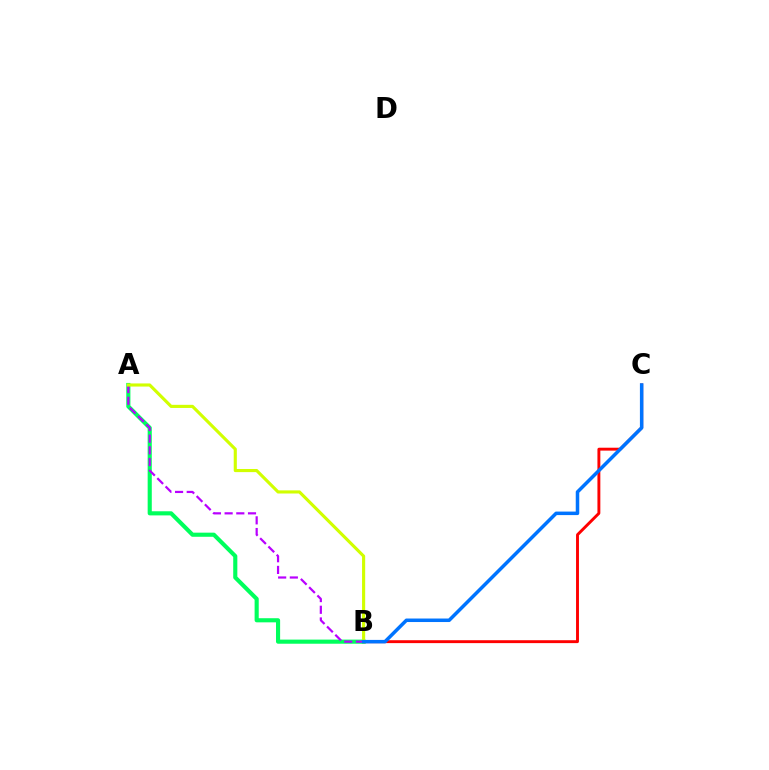{('A', 'B'): [{'color': '#00ff5c', 'line_style': 'solid', 'thickness': 2.97}, {'color': '#b900ff', 'line_style': 'dashed', 'thickness': 1.59}, {'color': '#d1ff00', 'line_style': 'solid', 'thickness': 2.25}], ('B', 'C'): [{'color': '#ff0000', 'line_style': 'solid', 'thickness': 2.09}, {'color': '#0074ff', 'line_style': 'solid', 'thickness': 2.53}]}